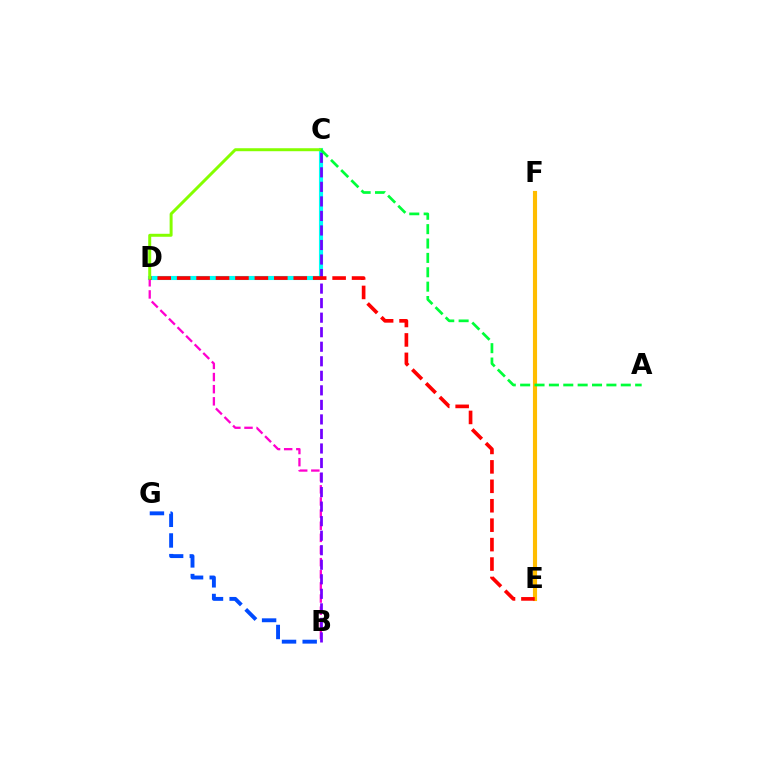{('C', 'D'): [{'color': '#00fff6', 'line_style': 'solid', 'thickness': 2.96}, {'color': '#84ff00', 'line_style': 'solid', 'thickness': 2.14}], ('E', 'F'): [{'color': '#ffbd00', 'line_style': 'solid', 'thickness': 2.97}], ('B', 'D'): [{'color': '#ff00cf', 'line_style': 'dashed', 'thickness': 1.65}], ('B', 'C'): [{'color': '#7200ff', 'line_style': 'dashed', 'thickness': 1.97}], ('D', 'E'): [{'color': '#ff0000', 'line_style': 'dashed', 'thickness': 2.64}], ('B', 'G'): [{'color': '#004bff', 'line_style': 'dashed', 'thickness': 2.81}], ('A', 'C'): [{'color': '#00ff39', 'line_style': 'dashed', 'thickness': 1.95}]}